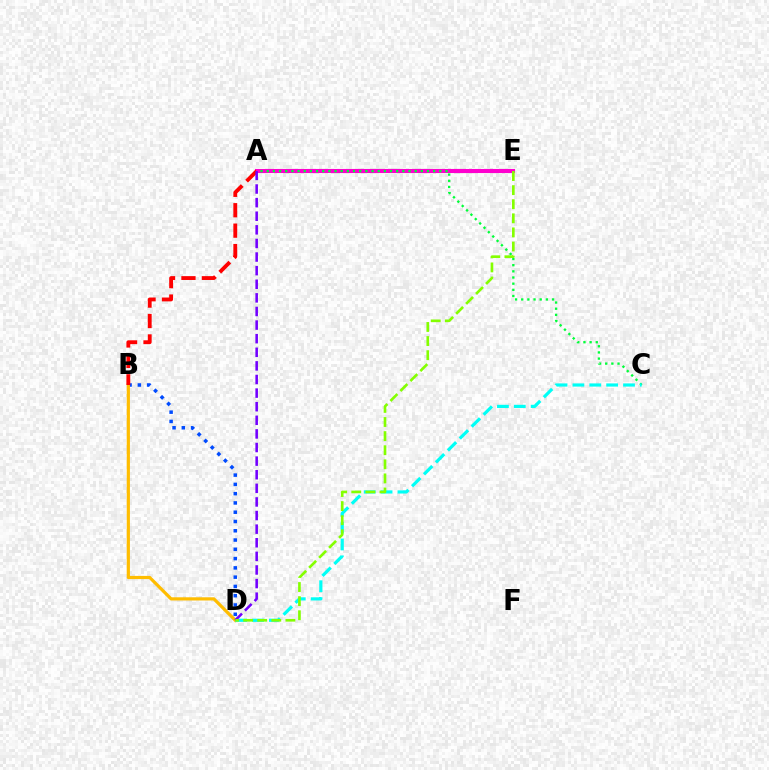{('B', 'D'): [{'color': '#004bff', 'line_style': 'dotted', 'thickness': 2.52}, {'color': '#ffbd00', 'line_style': 'solid', 'thickness': 2.3}], ('A', 'E'): [{'color': '#ff00cf', 'line_style': 'solid', 'thickness': 2.94}], ('A', 'B'): [{'color': '#ff0000', 'line_style': 'dashed', 'thickness': 2.77}], ('A', 'C'): [{'color': '#00ff39', 'line_style': 'dotted', 'thickness': 1.67}], ('C', 'D'): [{'color': '#00fff6', 'line_style': 'dashed', 'thickness': 2.29}], ('A', 'D'): [{'color': '#7200ff', 'line_style': 'dashed', 'thickness': 1.85}], ('D', 'E'): [{'color': '#84ff00', 'line_style': 'dashed', 'thickness': 1.91}]}